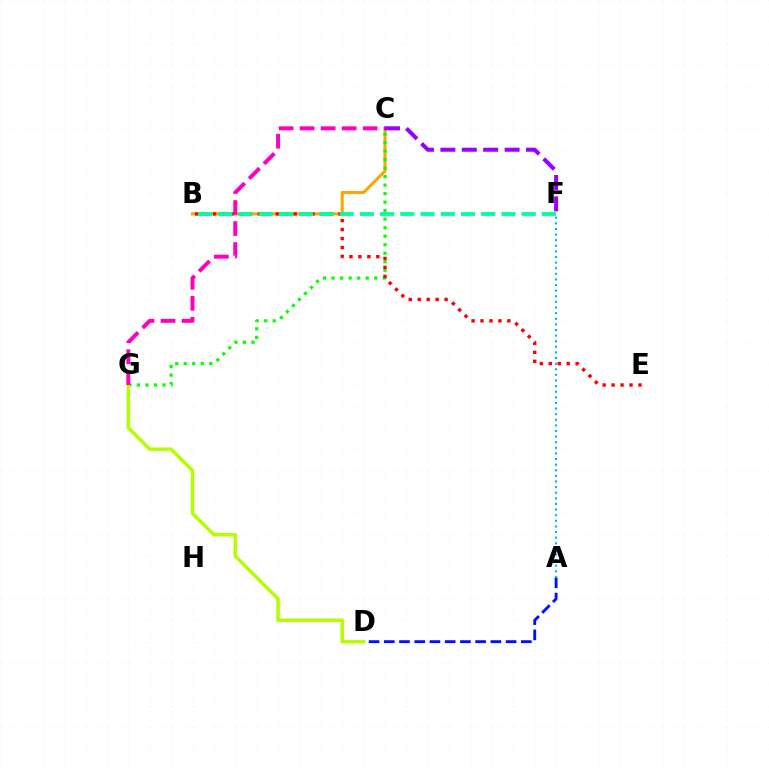{('B', 'C'): [{'color': '#ffa500', 'line_style': 'solid', 'thickness': 2.21}], ('C', 'F'): [{'color': '#9b00ff', 'line_style': 'dashed', 'thickness': 2.91}], ('C', 'G'): [{'color': '#08ff00', 'line_style': 'dotted', 'thickness': 2.31}, {'color': '#ff00bd', 'line_style': 'dashed', 'thickness': 2.85}], ('A', 'D'): [{'color': '#0010ff', 'line_style': 'dashed', 'thickness': 2.07}], ('D', 'G'): [{'color': '#b3ff00', 'line_style': 'solid', 'thickness': 2.52}], ('B', 'E'): [{'color': '#ff0000', 'line_style': 'dotted', 'thickness': 2.43}], ('A', 'F'): [{'color': '#00b5ff', 'line_style': 'dotted', 'thickness': 1.53}], ('B', 'F'): [{'color': '#00ff9d', 'line_style': 'dashed', 'thickness': 2.75}]}